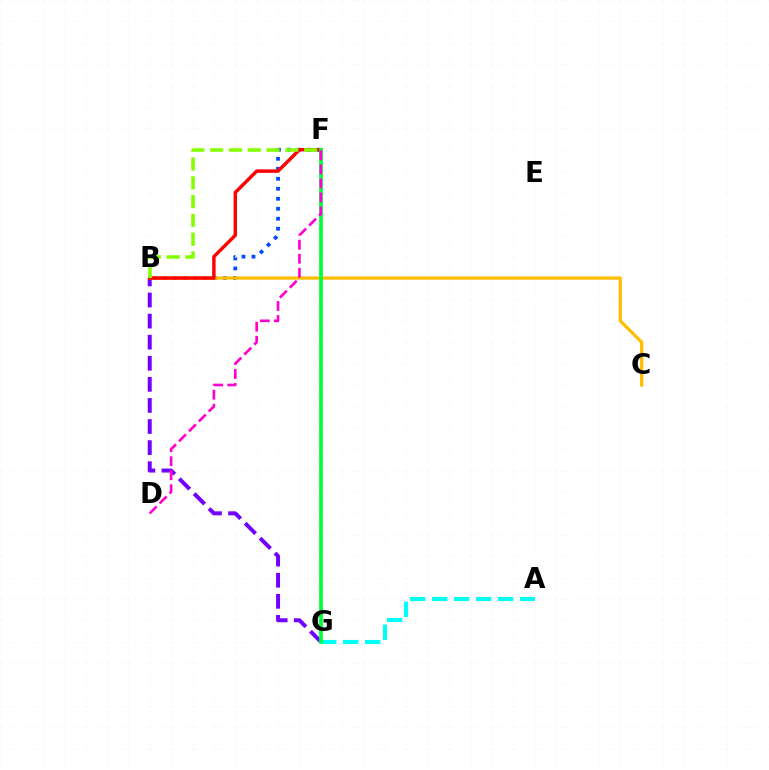{('B', 'F'): [{'color': '#004bff', 'line_style': 'dotted', 'thickness': 2.71}, {'color': '#ff0000', 'line_style': 'solid', 'thickness': 2.47}, {'color': '#84ff00', 'line_style': 'dashed', 'thickness': 2.55}], ('A', 'G'): [{'color': '#00fff6', 'line_style': 'dashed', 'thickness': 2.99}], ('B', 'G'): [{'color': '#7200ff', 'line_style': 'dashed', 'thickness': 2.86}], ('B', 'C'): [{'color': '#ffbd00', 'line_style': 'solid', 'thickness': 2.33}], ('F', 'G'): [{'color': '#00ff39', 'line_style': 'solid', 'thickness': 2.67}], ('D', 'F'): [{'color': '#ff00cf', 'line_style': 'dashed', 'thickness': 1.91}]}